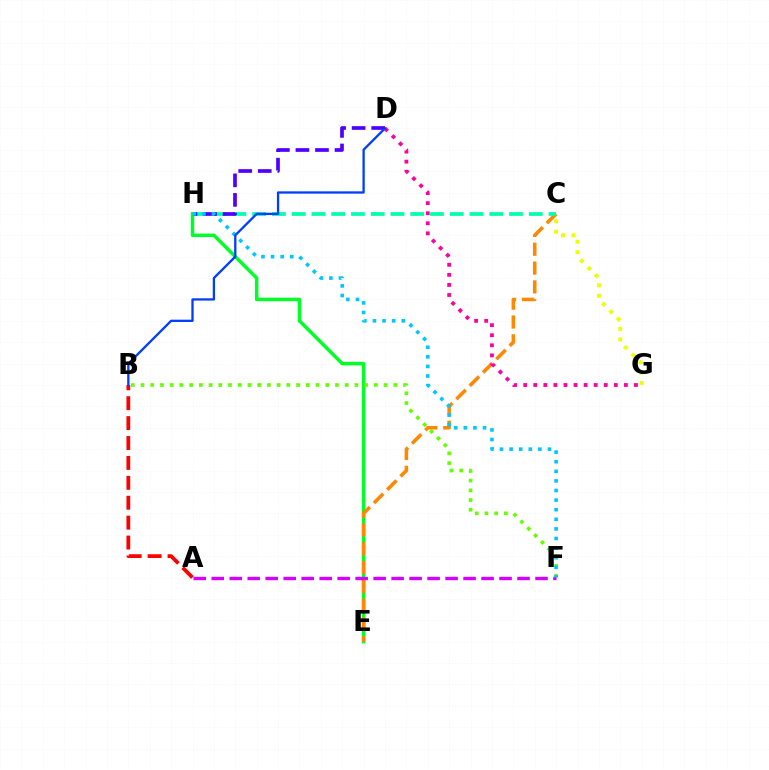{('E', 'H'): [{'color': '#00ff27', 'line_style': 'solid', 'thickness': 2.51}], ('A', 'B'): [{'color': '#ff0000', 'line_style': 'dashed', 'thickness': 2.7}], ('C', 'E'): [{'color': '#ff8800', 'line_style': 'dashed', 'thickness': 2.56}], ('B', 'F'): [{'color': '#66ff00', 'line_style': 'dotted', 'thickness': 2.64}], ('C', 'H'): [{'color': '#00ffaf', 'line_style': 'dashed', 'thickness': 2.68}], ('D', 'H'): [{'color': '#4f00ff', 'line_style': 'dashed', 'thickness': 2.66}], ('A', 'F'): [{'color': '#d600ff', 'line_style': 'dashed', 'thickness': 2.44}], ('F', 'H'): [{'color': '#00c7ff', 'line_style': 'dotted', 'thickness': 2.61}], ('D', 'G'): [{'color': '#ff00a0', 'line_style': 'dotted', 'thickness': 2.74}], ('C', 'G'): [{'color': '#eeff00', 'line_style': 'dotted', 'thickness': 2.85}], ('B', 'D'): [{'color': '#003fff', 'line_style': 'solid', 'thickness': 1.66}]}